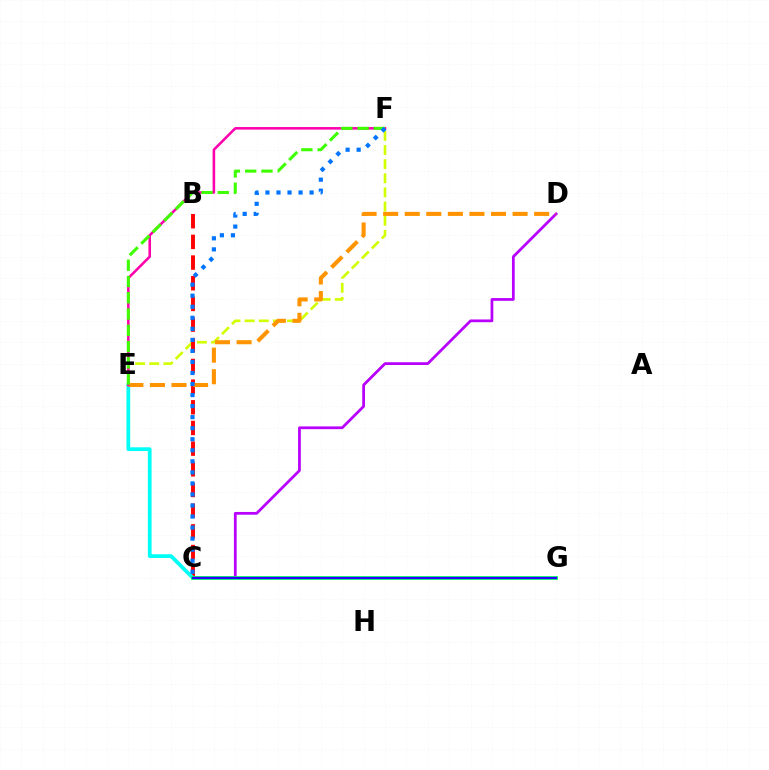{('E', 'F'): [{'color': '#d1ff00', 'line_style': 'dashed', 'thickness': 1.92}, {'color': '#ff00ac', 'line_style': 'solid', 'thickness': 1.85}, {'color': '#3dff00', 'line_style': 'dashed', 'thickness': 2.21}], ('B', 'C'): [{'color': '#ff0000', 'line_style': 'dashed', 'thickness': 2.81}], ('C', 'D'): [{'color': '#b900ff', 'line_style': 'solid', 'thickness': 1.98}], ('C', 'E'): [{'color': '#00fff6', 'line_style': 'solid', 'thickness': 2.69}], ('C', 'G'): [{'color': '#00ff5c', 'line_style': 'solid', 'thickness': 2.69}, {'color': '#2500ff', 'line_style': 'solid', 'thickness': 1.57}], ('D', 'E'): [{'color': '#ff9400', 'line_style': 'dashed', 'thickness': 2.93}], ('C', 'F'): [{'color': '#0074ff', 'line_style': 'dotted', 'thickness': 3.0}]}